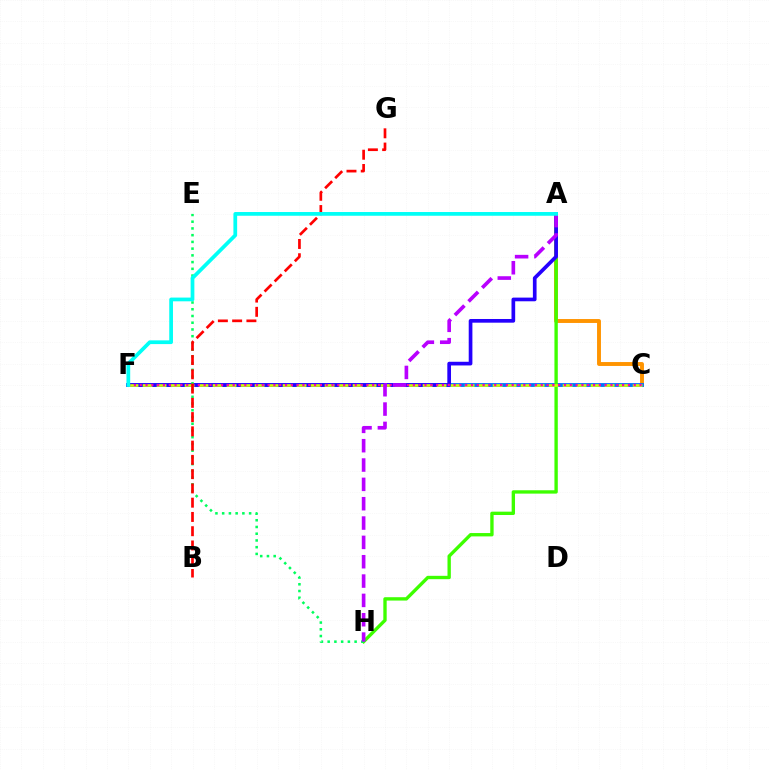{('A', 'C'): [{'color': '#ff9400', 'line_style': 'solid', 'thickness': 2.81}], ('C', 'F'): [{'color': '#0074ff', 'line_style': 'solid', 'thickness': 2.76}, {'color': '#d1ff00', 'line_style': 'dashed', 'thickness': 1.9}, {'color': '#ff00ac', 'line_style': 'dotted', 'thickness': 1.58}], ('A', 'H'): [{'color': '#3dff00', 'line_style': 'solid', 'thickness': 2.41}, {'color': '#b900ff', 'line_style': 'dashed', 'thickness': 2.63}], ('A', 'F'): [{'color': '#2500ff', 'line_style': 'solid', 'thickness': 2.65}, {'color': '#00fff6', 'line_style': 'solid', 'thickness': 2.69}], ('E', 'H'): [{'color': '#00ff5c', 'line_style': 'dotted', 'thickness': 1.83}], ('B', 'G'): [{'color': '#ff0000', 'line_style': 'dashed', 'thickness': 1.94}]}